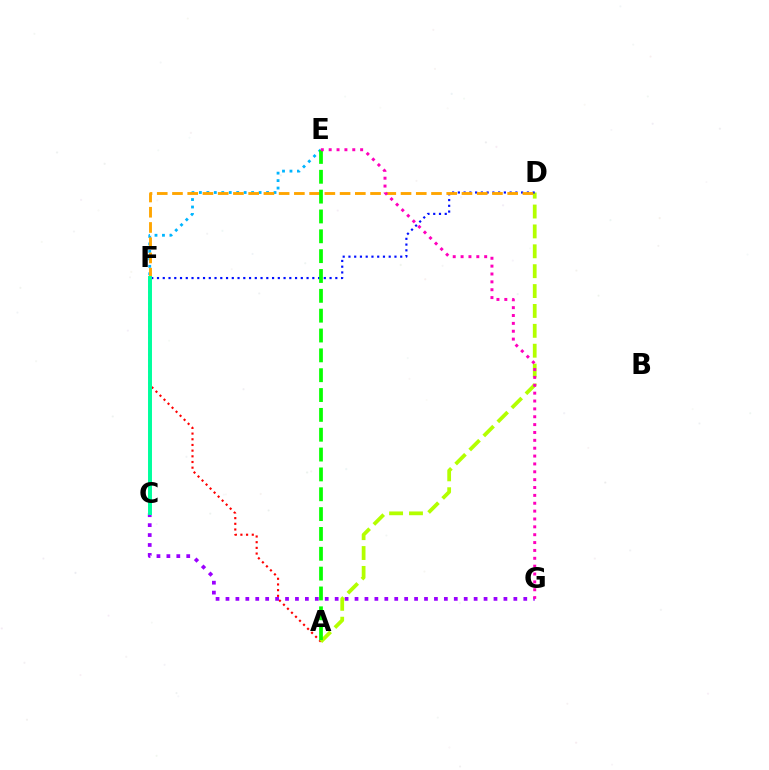{('E', 'F'): [{'color': '#00b5ff', 'line_style': 'dotted', 'thickness': 2.03}], ('A', 'F'): [{'color': '#ff0000', 'line_style': 'dotted', 'thickness': 1.54}], ('C', 'G'): [{'color': '#9b00ff', 'line_style': 'dotted', 'thickness': 2.7}], ('A', 'D'): [{'color': '#b3ff00', 'line_style': 'dashed', 'thickness': 2.7}], ('D', 'F'): [{'color': '#0010ff', 'line_style': 'dotted', 'thickness': 1.56}, {'color': '#ffa500', 'line_style': 'dashed', 'thickness': 2.07}], ('A', 'E'): [{'color': '#08ff00', 'line_style': 'dashed', 'thickness': 2.7}], ('E', 'G'): [{'color': '#ff00bd', 'line_style': 'dotted', 'thickness': 2.14}], ('C', 'F'): [{'color': '#00ff9d', 'line_style': 'solid', 'thickness': 2.84}]}